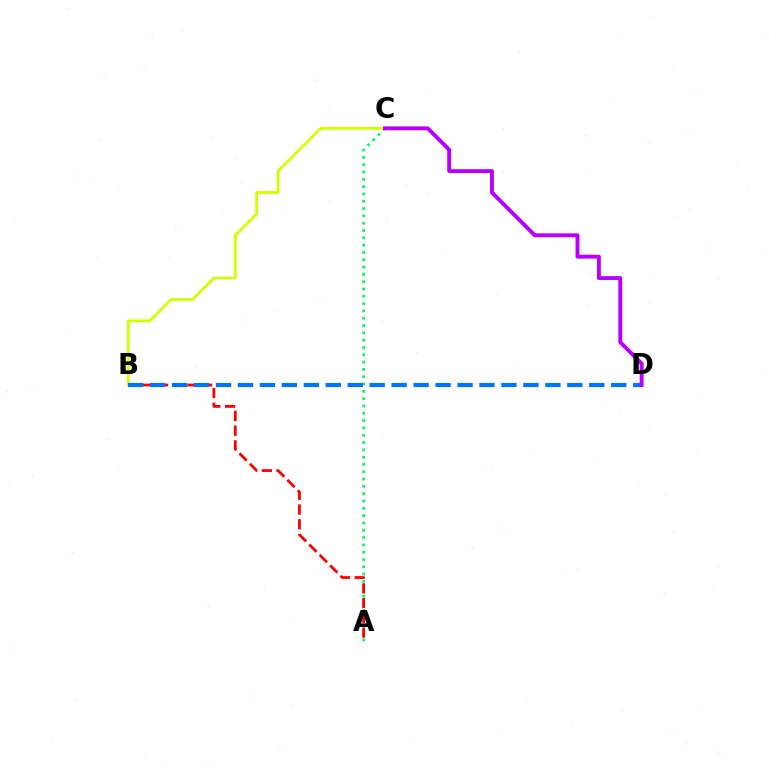{('A', 'C'): [{'color': '#00ff5c', 'line_style': 'dotted', 'thickness': 1.99}], ('B', 'C'): [{'color': '#d1ff00', 'line_style': 'solid', 'thickness': 1.99}], ('A', 'B'): [{'color': '#ff0000', 'line_style': 'dashed', 'thickness': 2.0}], ('B', 'D'): [{'color': '#0074ff', 'line_style': 'dashed', 'thickness': 2.98}], ('C', 'D'): [{'color': '#b900ff', 'line_style': 'solid', 'thickness': 2.81}]}